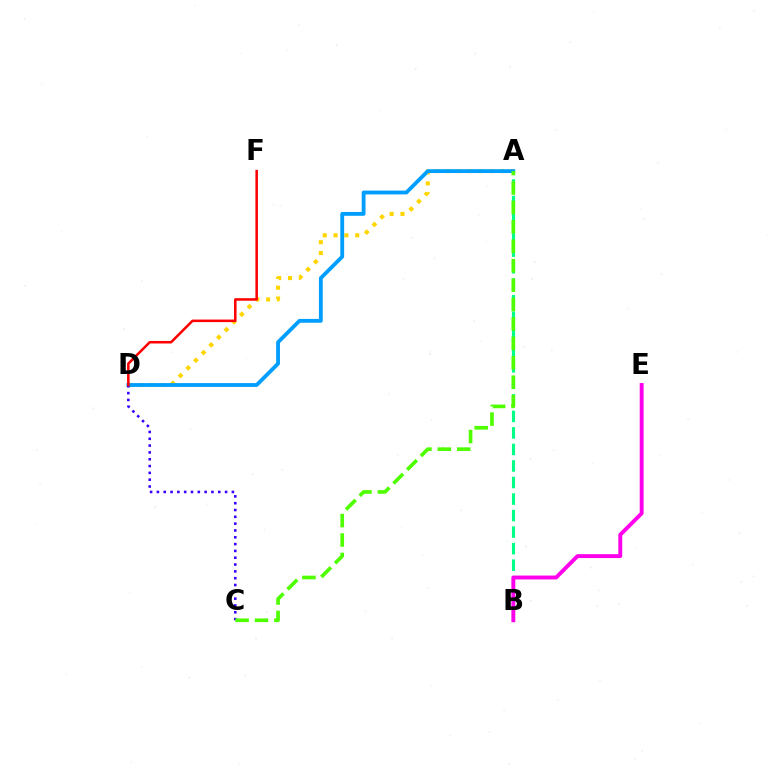{('A', 'B'): [{'color': '#00ff86', 'line_style': 'dashed', 'thickness': 2.25}], ('A', 'D'): [{'color': '#ffd500', 'line_style': 'dotted', 'thickness': 2.94}, {'color': '#009eff', 'line_style': 'solid', 'thickness': 2.75}], ('C', 'D'): [{'color': '#3700ff', 'line_style': 'dotted', 'thickness': 1.85}], ('A', 'C'): [{'color': '#4fff00', 'line_style': 'dashed', 'thickness': 2.64}], ('D', 'F'): [{'color': '#ff0000', 'line_style': 'solid', 'thickness': 1.82}], ('B', 'E'): [{'color': '#ff00ed', 'line_style': 'solid', 'thickness': 2.8}]}